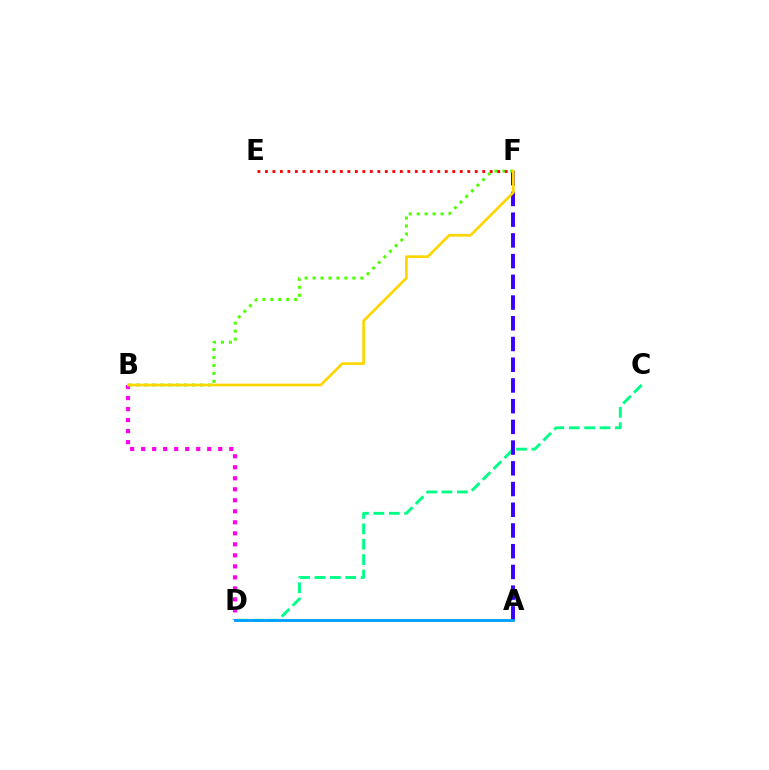{('C', 'D'): [{'color': '#00ff86', 'line_style': 'dashed', 'thickness': 2.09}], ('A', 'F'): [{'color': '#3700ff', 'line_style': 'dashed', 'thickness': 2.81}], ('B', 'D'): [{'color': '#ff00ed', 'line_style': 'dotted', 'thickness': 2.99}], ('A', 'D'): [{'color': '#009eff', 'line_style': 'solid', 'thickness': 2.03}], ('B', 'F'): [{'color': '#4fff00', 'line_style': 'dotted', 'thickness': 2.16}, {'color': '#ffd500', 'line_style': 'solid', 'thickness': 1.92}], ('E', 'F'): [{'color': '#ff0000', 'line_style': 'dotted', 'thickness': 2.04}]}